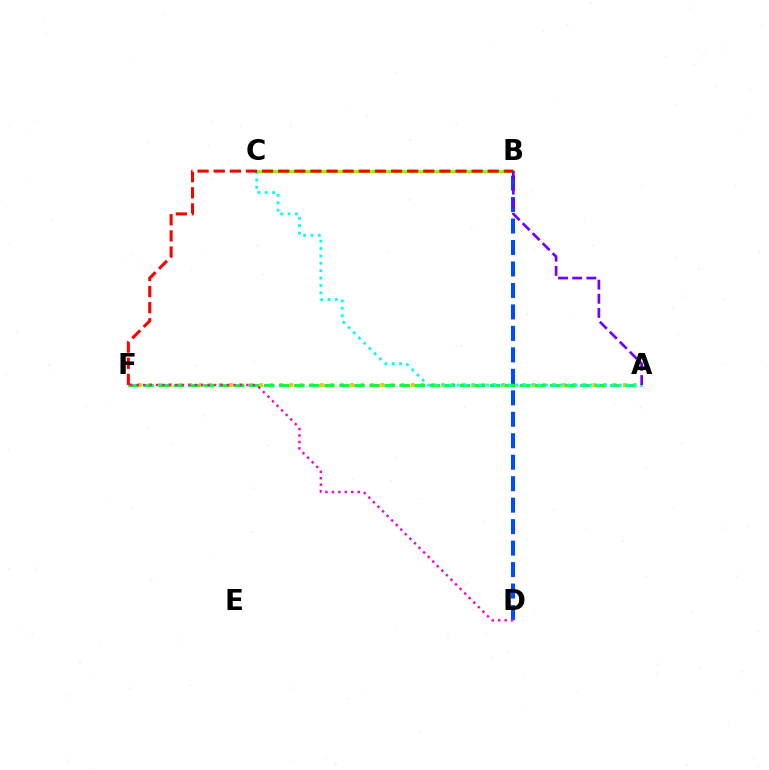{('A', 'F'): [{'color': '#ffbd00', 'line_style': 'dotted', 'thickness': 2.74}, {'color': '#00ff39', 'line_style': 'dashed', 'thickness': 2.04}], ('B', 'D'): [{'color': '#004bff', 'line_style': 'dashed', 'thickness': 2.92}], ('B', 'C'): [{'color': '#84ff00', 'line_style': 'solid', 'thickness': 2.21}], ('A', 'C'): [{'color': '#00fff6', 'line_style': 'dotted', 'thickness': 2.0}], ('B', 'F'): [{'color': '#ff0000', 'line_style': 'dashed', 'thickness': 2.19}], ('D', 'F'): [{'color': '#ff00cf', 'line_style': 'dotted', 'thickness': 1.75}], ('A', 'B'): [{'color': '#7200ff', 'line_style': 'dashed', 'thickness': 1.92}]}